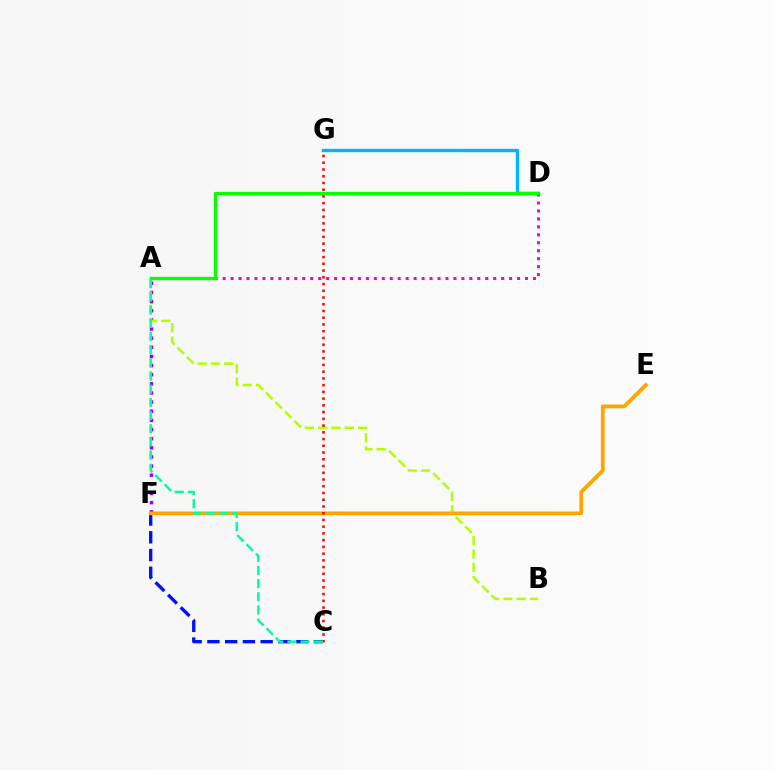{('A', 'F'): [{'color': '#9b00ff', 'line_style': 'dotted', 'thickness': 2.48}], ('D', 'G'): [{'color': '#00b5ff', 'line_style': 'solid', 'thickness': 2.44}], ('A', 'B'): [{'color': '#b3ff00', 'line_style': 'dashed', 'thickness': 1.81}], ('C', 'F'): [{'color': '#0010ff', 'line_style': 'dashed', 'thickness': 2.41}], ('E', 'F'): [{'color': '#ffa500', 'line_style': 'solid', 'thickness': 2.7}], ('C', 'G'): [{'color': '#ff0000', 'line_style': 'dotted', 'thickness': 1.83}], ('A', 'D'): [{'color': '#ff00bd', 'line_style': 'dotted', 'thickness': 2.16}, {'color': '#08ff00', 'line_style': 'solid', 'thickness': 2.4}], ('A', 'C'): [{'color': '#00ff9d', 'line_style': 'dashed', 'thickness': 1.79}]}